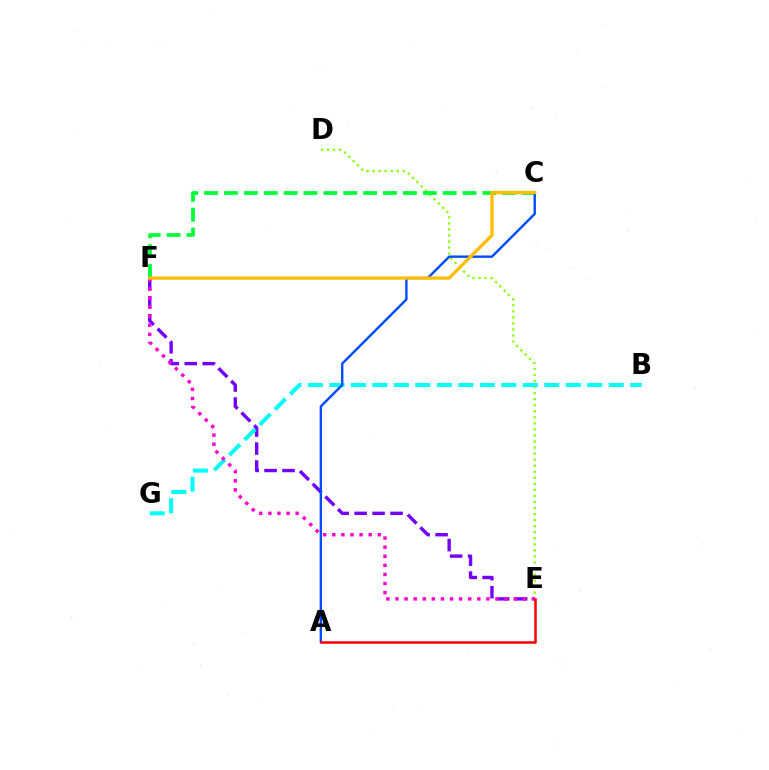{('D', 'E'): [{'color': '#84ff00', 'line_style': 'dotted', 'thickness': 1.64}], ('C', 'F'): [{'color': '#00ff39', 'line_style': 'dashed', 'thickness': 2.7}, {'color': '#ffbd00', 'line_style': 'solid', 'thickness': 2.36}], ('E', 'F'): [{'color': '#7200ff', 'line_style': 'dashed', 'thickness': 2.44}, {'color': '#ff00cf', 'line_style': 'dotted', 'thickness': 2.47}], ('B', 'G'): [{'color': '#00fff6', 'line_style': 'dashed', 'thickness': 2.92}], ('A', 'C'): [{'color': '#004bff', 'line_style': 'solid', 'thickness': 1.71}], ('A', 'E'): [{'color': '#ff0000', 'line_style': 'solid', 'thickness': 1.8}]}